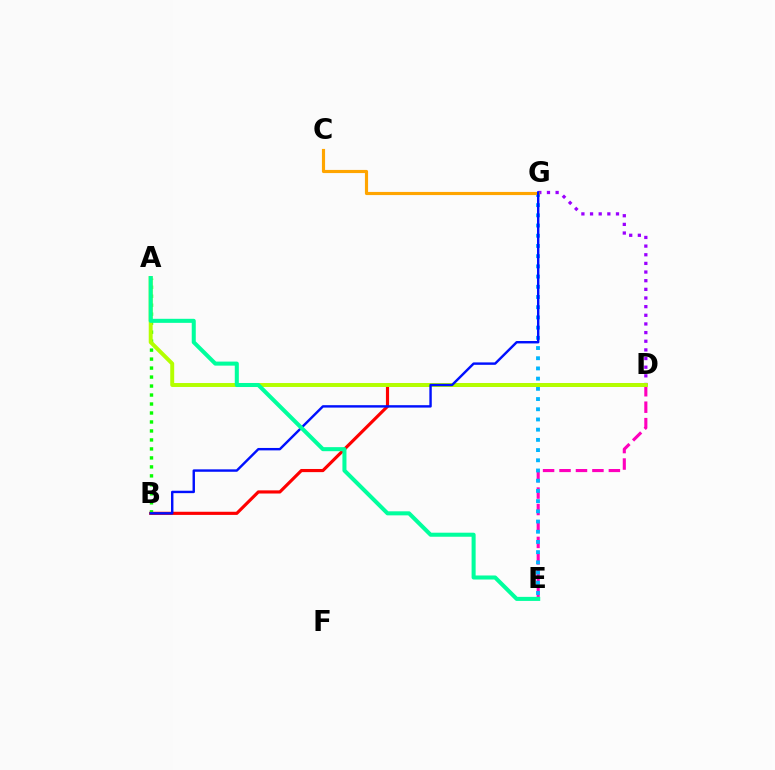{('B', 'D'): [{'color': '#ff0000', 'line_style': 'solid', 'thickness': 2.27}], ('D', 'G'): [{'color': '#9b00ff', 'line_style': 'dotted', 'thickness': 2.35}], ('D', 'E'): [{'color': '#ff00bd', 'line_style': 'dashed', 'thickness': 2.23}], ('E', 'G'): [{'color': '#00b5ff', 'line_style': 'dotted', 'thickness': 2.77}], ('A', 'B'): [{'color': '#08ff00', 'line_style': 'dotted', 'thickness': 2.44}], ('A', 'D'): [{'color': '#b3ff00', 'line_style': 'solid', 'thickness': 2.83}], ('C', 'G'): [{'color': '#ffa500', 'line_style': 'solid', 'thickness': 2.27}], ('B', 'G'): [{'color': '#0010ff', 'line_style': 'solid', 'thickness': 1.74}], ('A', 'E'): [{'color': '#00ff9d', 'line_style': 'solid', 'thickness': 2.91}]}